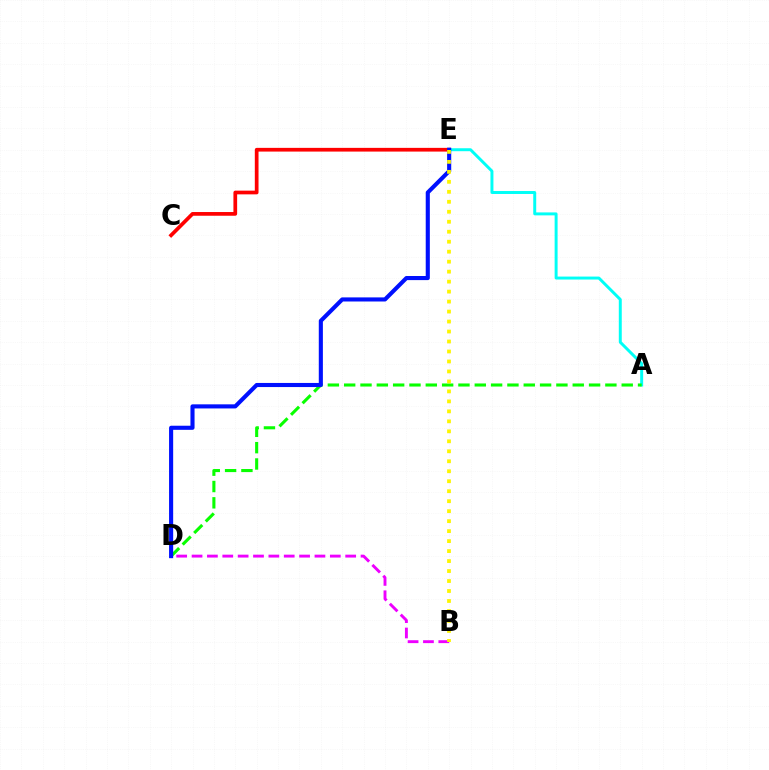{('B', 'D'): [{'color': '#ee00ff', 'line_style': 'dashed', 'thickness': 2.09}], ('A', 'E'): [{'color': '#00fff6', 'line_style': 'solid', 'thickness': 2.13}], ('A', 'D'): [{'color': '#08ff00', 'line_style': 'dashed', 'thickness': 2.22}], ('C', 'E'): [{'color': '#ff0000', 'line_style': 'solid', 'thickness': 2.67}], ('D', 'E'): [{'color': '#0010ff', 'line_style': 'solid', 'thickness': 2.95}], ('B', 'E'): [{'color': '#fcf500', 'line_style': 'dotted', 'thickness': 2.71}]}